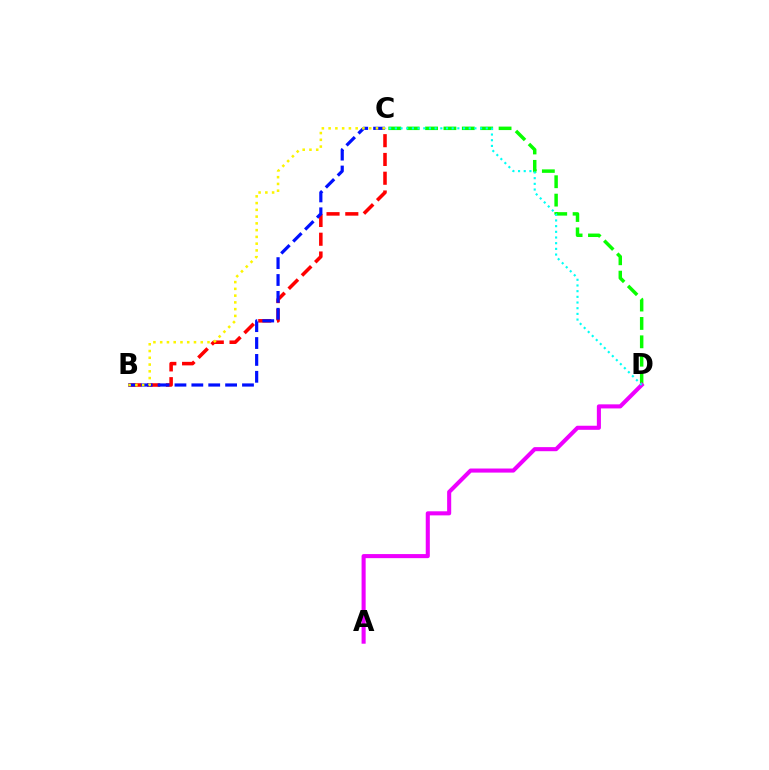{('C', 'D'): [{'color': '#08ff00', 'line_style': 'dashed', 'thickness': 2.5}, {'color': '#00fff6', 'line_style': 'dotted', 'thickness': 1.54}], ('B', 'C'): [{'color': '#ff0000', 'line_style': 'dashed', 'thickness': 2.55}, {'color': '#0010ff', 'line_style': 'dashed', 'thickness': 2.29}, {'color': '#fcf500', 'line_style': 'dotted', 'thickness': 1.84}], ('A', 'D'): [{'color': '#ee00ff', 'line_style': 'solid', 'thickness': 2.93}]}